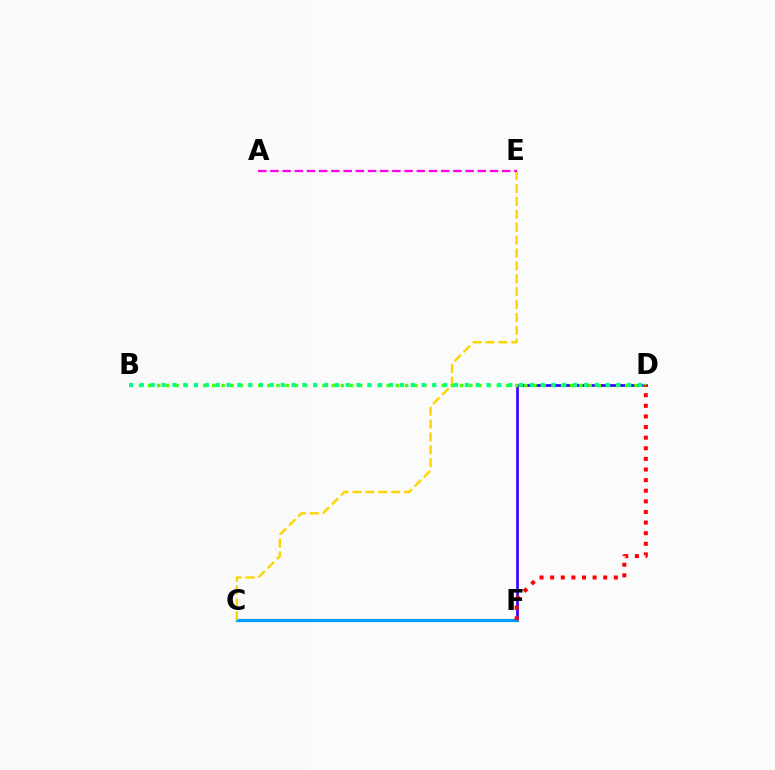{('D', 'F'): [{'color': '#3700ff', 'line_style': 'solid', 'thickness': 1.93}, {'color': '#ff0000', 'line_style': 'dotted', 'thickness': 2.88}], ('C', 'F'): [{'color': '#009eff', 'line_style': 'solid', 'thickness': 2.31}], ('C', 'E'): [{'color': '#ffd500', 'line_style': 'dashed', 'thickness': 1.75}], ('A', 'E'): [{'color': '#ff00ed', 'line_style': 'dashed', 'thickness': 1.66}], ('B', 'D'): [{'color': '#4fff00', 'line_style': 'dotted', 'thickness': 2.49}, {'color': '#00ff86', 'line_style': 'dotted', 'thickness': 2.94}]}